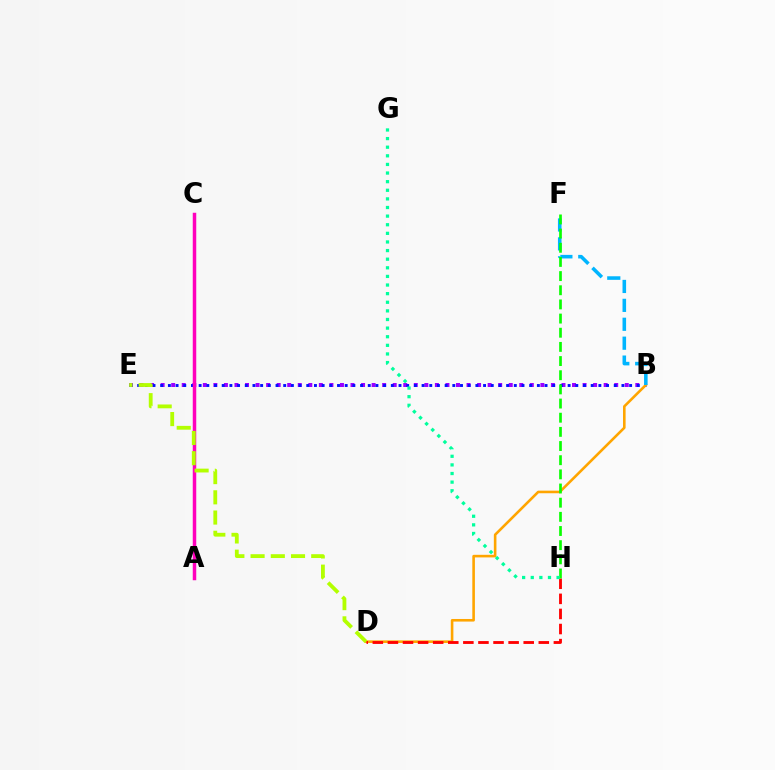{('B', 'E'): [{'color': '#9b00ff', 'line_style': 'dotted', 'thickness': 2.87}, {'color': '#0010ff', 'line_style': 'dotted', 'thickness': 2.09}], ('B', 'D'): [{'color': '#ffa500', 'line_style': 'solid', 'thickness': 1.87}], ('D', 'H'): [{'color': '#ff0000', 'line_style': 'dashed', 'thickness': 2.05}], ('A', 'C'): [{'color': '#ff00bd', 'line_style': 'solid', 'thickness': 2.5}], ('B', 'F'): [{'color': '#00b5ff', 'line_style': 'dashed', 'thickness': 2.57}], ('F', 'H'): [{'color': '#08ff00', 'line_style': 'dashed', 'thickness': 1.92}], ('G', 'H'): [{'color': '#00ff9d', 'line_style': 'dotted', 'thickness': 2.34}], ('D', 'E'): [{'color': '#b3ff00', 'line_style': 'dashed', 'thickness': 2.75}]}